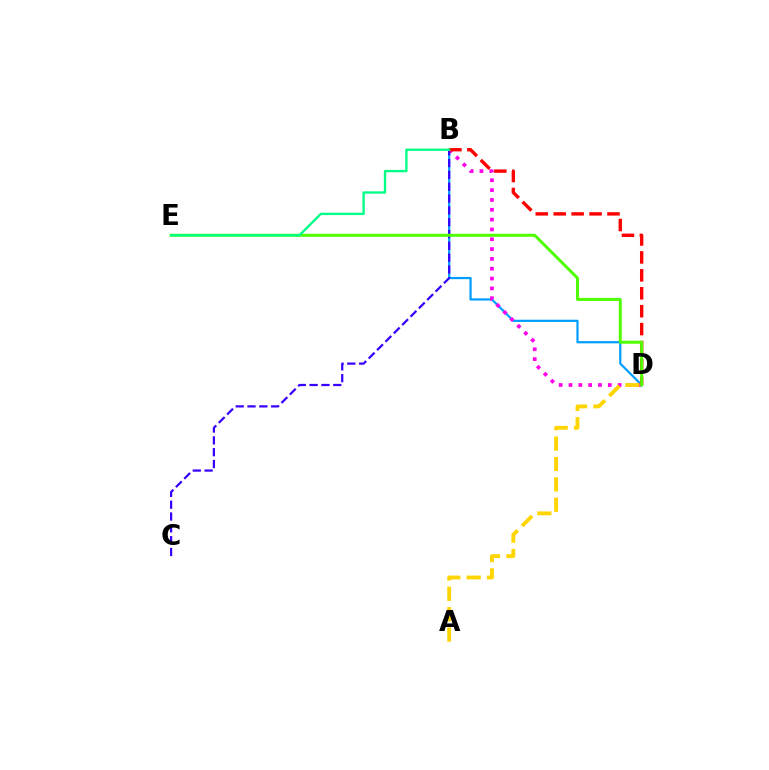{('B', 'D'): [{'color': '#009eff', 'line_style': 'solid', 'thickness': 1.59}, {'color': '#ff00ed', 'line_style': 'dotted', 'thickness': 2.67}, {'color': '#ff0000', 'line_style': 'dashed', 'thickness': 2.44}], ('B', 'C'): [{'color': '#3700ff', 'line_style': 'dashed', 'thickness': 1.61}], ('D', 'E'): [{'color': '#4fff00', 'line_style': 'solid', 'thickness': 2.15}], ('A', 'D'): [{'color': '#ffd500', 'line_style': 'dashed', 'thickness': 2.77}], ('B', 'E'): [{'color': '#00ff86', 'line_style': 'solid', 'thickness': 1.69}]}